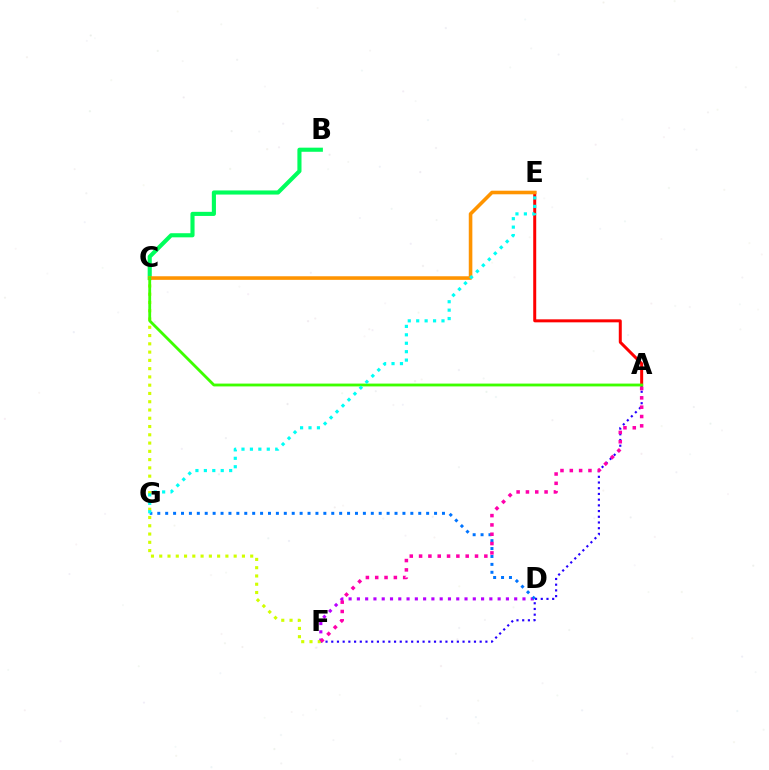{('D', 'F'): [{'color': '#b900ff', 'line_style': 'dotted', 'thickness': 2.25}], ('D', 'G'): [{'color': '#0074ff', 'line_style': 'dotted', 'thickness': 2.15}], ('A', 'F'): [{'color': '#2500ff', 'line_style': 'dotted', 'thickness': 1.55}, {'color': '#ff00ac', 'line_style': 'dotted', 'thickness': 2.53}], ('B', 'C'): [{'color': '#00ff5c', 'line_style': 'solid', 'thickness': 2.96}], ('A', 'E'): [{'color': '#ff0000', 'line_style': 'solid', 'thickness': 2.16}], ('C', 'F'): [{'color': '#d1ff00', 'line_style': 'dotted', 'thickness': 2.25}], ('C', 'E'): [{'color': '#ff9400', 'line_style': 'solid', 'thickness': 2.58}], ('A', 'C'): [{'color': '#3dff00', 'line_style': 'solid', 'thickness': 2.03}], ('E', 'G'): [{'color': '#00fff6', 'line_style': 'dotted', 'thickness': 2.29}]}